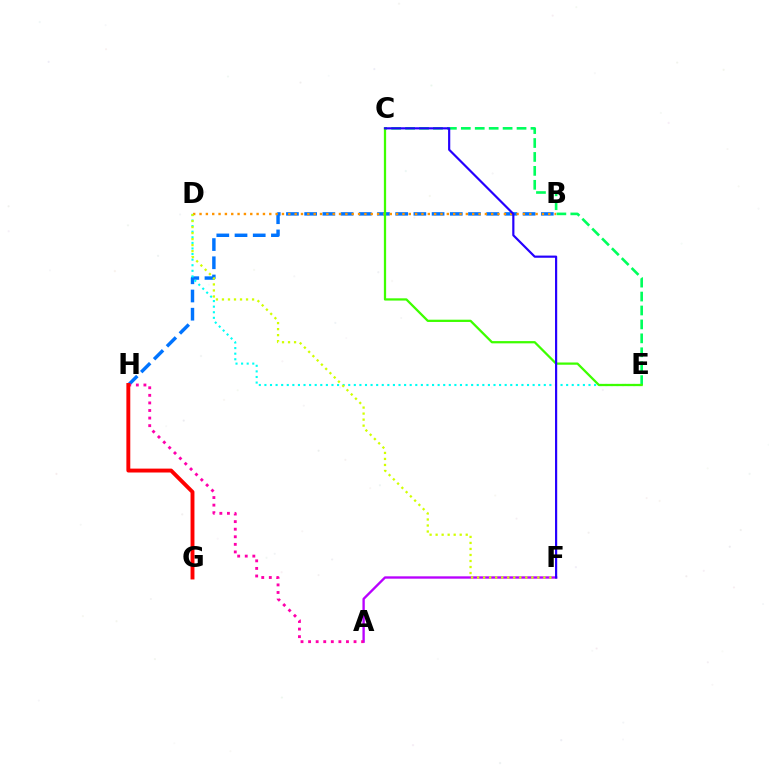{('B', 'H'): [{'color': '#0074ff', 'line_style': 'dashed', 'thickness': 2.47}], ('D', 'E'): [{'color': '#00fff6', 'line_style': 'dotted', 'thickness': 1.52}], ('C', 'E'): [{'color': '#00ff5c', 'line_style': 'dashed', 'thickness': 1.89}, {'color': '#3dff00', 'line_style': 'solid', 'thickness': 1.63}], ('A', 'F'): [{'color': '#b900ff', 'line_style': 'solid', 'thickness': 1.69}], ('B', 'D'): [{'color': '#ff9400', 'line_style': 'dotted', 'thickness': 1.72}], ('D', 'F'): [{'color': '#d1ff00', 'line_style': 'dotted', 'thickness': 1.64}], ('C', 'F'): [{'color': '#2500ff', 'line_style': 'solid', 'thickness': 1.57}], ('A', 'H'): [{'color': '#ff00ac', 'line_style': 'dotted', 'thickness': 2.06}], ('G', 'H'): [{'color': '#ff0000', 'line_style': 'solid', 'thickness': 2.81}]}